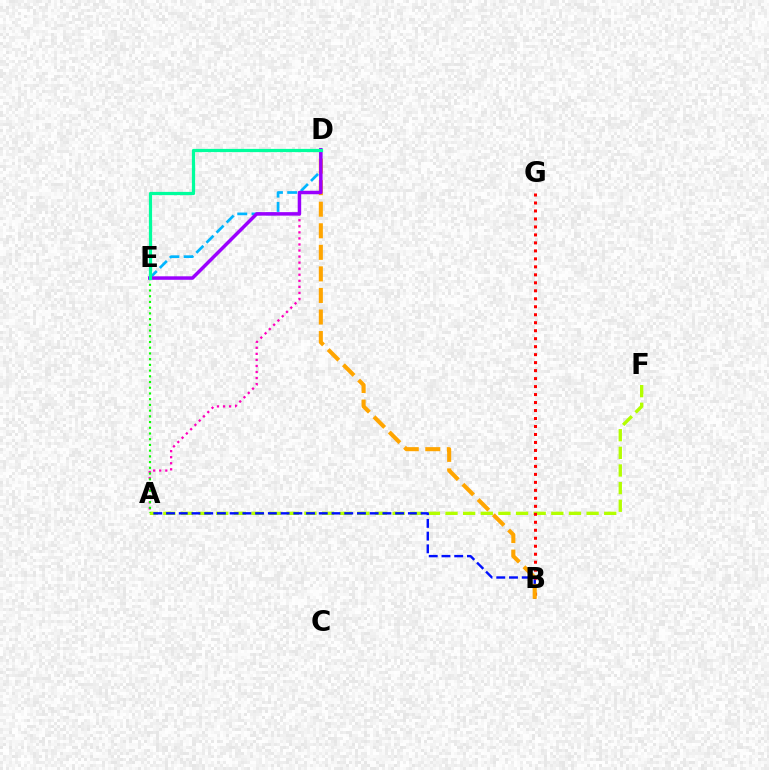{('A', 'F'): [{'color': '#b3ff00', 'line_style': 'dashed', 'thickness': 2.4}], ('A', 'D'): [{'color': '#ff00bd', 'line_style': 'dotted', 'thickness': 1.64}], ('A', 'B'): [{'color': '#0010ff', 'line_style': 'dashed', 'thickness': 1.73}], ('D', 'E'): [{'color': '#00b5ff', 'line_style': 'dashed', 'thickness': 1.94}, {'color': '#9b00ff', 'line_style': 'solid', 'thickness': 2.51}, {'color': '#00ff9d', 'line_style': 'solid', 'thickness': 2.32}], ('B', 'G'): [{'color': '#ff0000', 'line_style': 'dotted', 'thickness': 2.17}], ('A', 'E'): [{'color': '#08ff00', 'line_style': 'dotted', 'thickness': 1.55}], ('B', 'D'): [{'color': '#ffa500', 'line_style': 'dashed', 'thickness': 2.93}]}